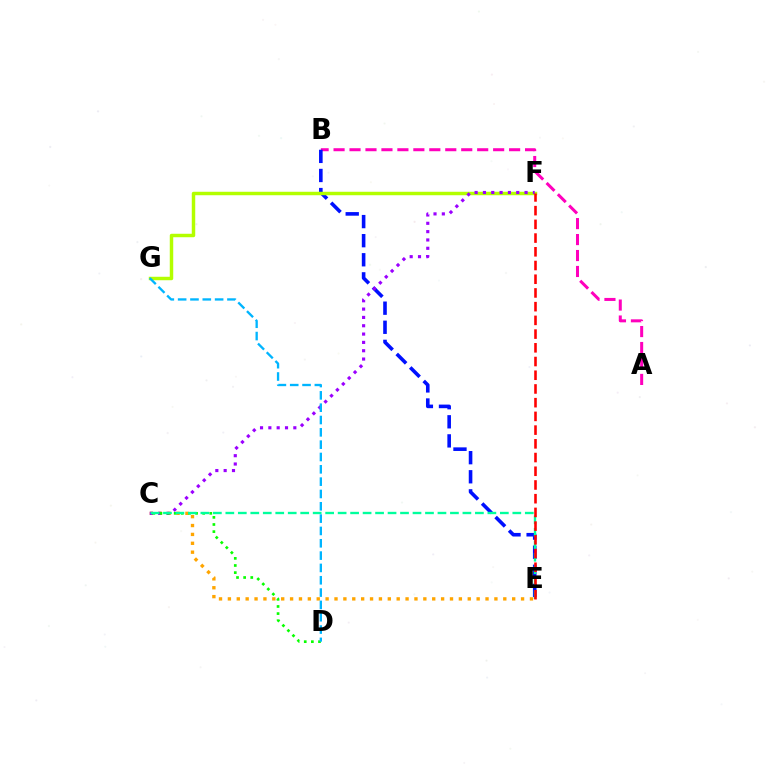{('A', 'B'): [{'color': '#ff00bd', 'line_style': 'dashed', 'thickness': 2.17}], ('C', 'E'): [{'color': '#ffa500', 'line_style': 'dotted', 'thickness': 2.41}, {'color': '#00ff9d', 'line_style': 'dashed', 'thickness': 1.7}], ('B', 'E'): [{'color': '#0010ff', 'line_style': 'dashed', 'thickness': 2.59}], ('F', 'G'): [{'color': '#b3ff00', 'line_style': 'solid', 'thickness': 2.49}], ('C', 'F'): [{'color': '#9b00ff', 'line_style': 'dotted', 'thickness': 2.26}], ('C', 'D'): [{'color': '#08ff00', 'line_style': 'dotted', 'thickness': 1.94}], ('D', 'G'): [{'color': '#00b5ff', 'line_style': 'dashed', 'thickness': 1.67}], ('E', 'F'): [{'color': '#ff0000', 'line_style': 'dashed', 'thickness': 1.86}]}